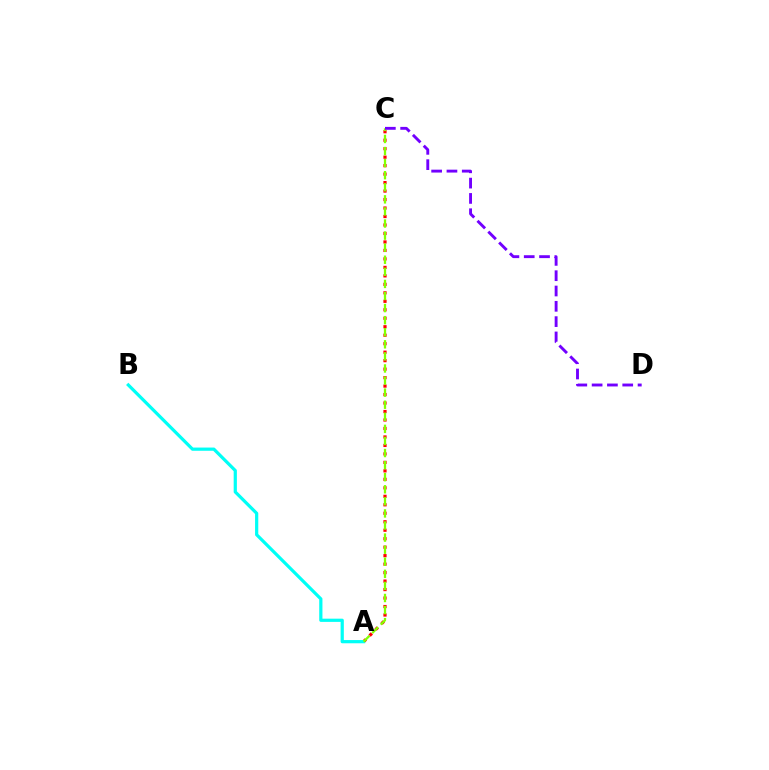{('A', 'C'): [{'color': '#ff0000', 'line_style': 'dotted', 'thickness': 2.3}, {'color': '#84ff00', 'line_style': 'dashed', 'thickness': 1.64}], ('A', 'B'): [{'color': '#00fff6', 'line_style': 'solid', 'thickness': 2.31}], ('C', 'D'): [{'color': '#7200ff', 'line_style': 'dashed', 'thickness': 2.08}]}